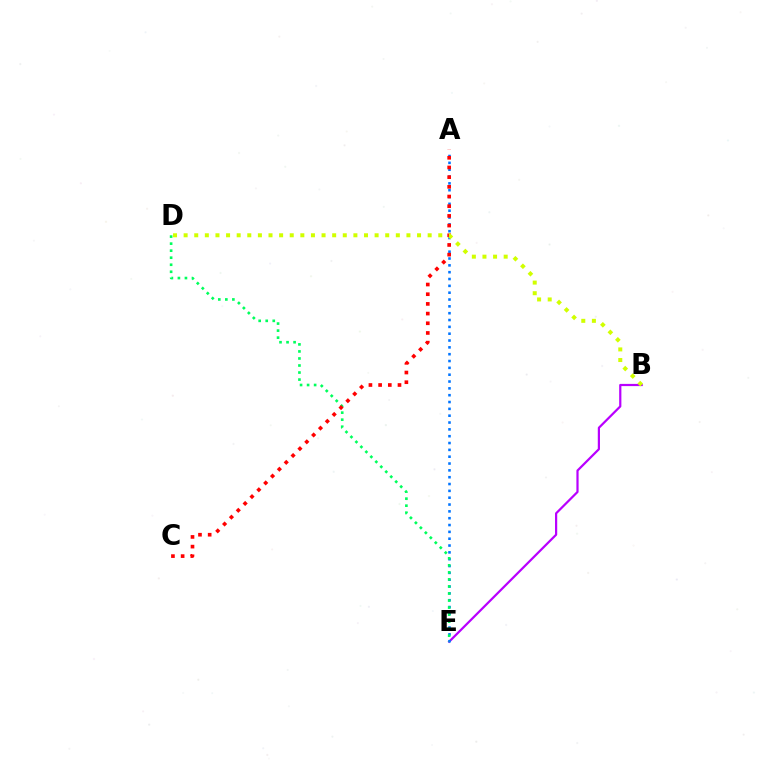{('B', 'E'): [{'color': '#b900ff', 'line_style': 'solid', 'thickness': 1.59}], ('A', 'E'): [{'color': '#0074ff', 'line_style': 'dotted', 'thickness': 1.86}], ('D', 'E'): [{'color': '#00ff5c', 'line_style': 'dotted', 'thickness': 1.91}], ('A', 'C'): [{'color': '#ff0000', 'line_style': 'dotted', 'thickness': 2.63}], ('B', 'D'): [{'color': '#d1ff00', 'line_style': 'dotted', 'thickness': 2.88}]}